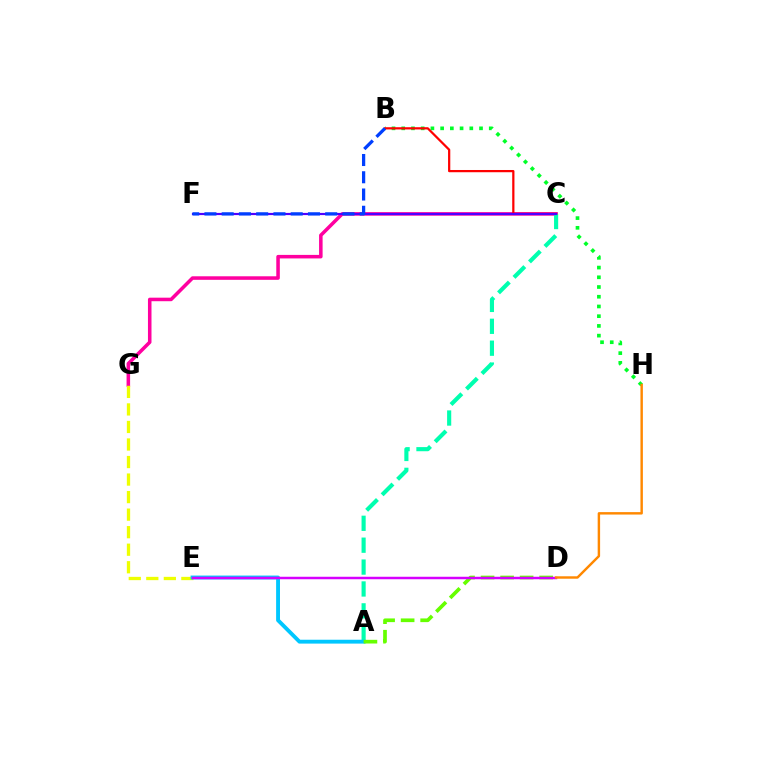{('C', 'G'): [{'color': '#ff00a0', 'line_style': 'solid', 'thickness': 2.55}], ('E', 'G'): [{'color': '#eeff00', 'line_style': 'dashed', 'thickness': 2.38}], ('B', 'H'): [{'color': '#00ff27', 'line_style': 'dotted', 'thickness': 2.64}], ('A', 'C'): [{'color': '#00ffaf', 'line_style': 'dashed', 'thickness': 2.97}], ('A', 'E'): [{'color': '#00c7ff', 'line_style': 'solid', 'thickness': 2.78}], ('A', 'D'): [{'color': '#66ff00', 'line_style': 'dashed', 'thickness': 2.65}], ('D', 'E'): [{'color': '#d600ff', 'line_style': 'solid', 'thickness': 1.79}], ('B', 'C'): [{'color': '#ff0000', 'line_style': 'solid', 'thickness': 1.61}], ('C', 'F'): [{'color': '#4f00ff', 'line_style': 'solid', 'thickness': 1.57}], ('D', 'H'): [{'color': '#ff8800', 'line_style': 'solid', 'thickness': 1.75}], ('B', 'F'): [{'color': '#003fff', 'line_style': 'dashed', 'thickness': 2.34}]}